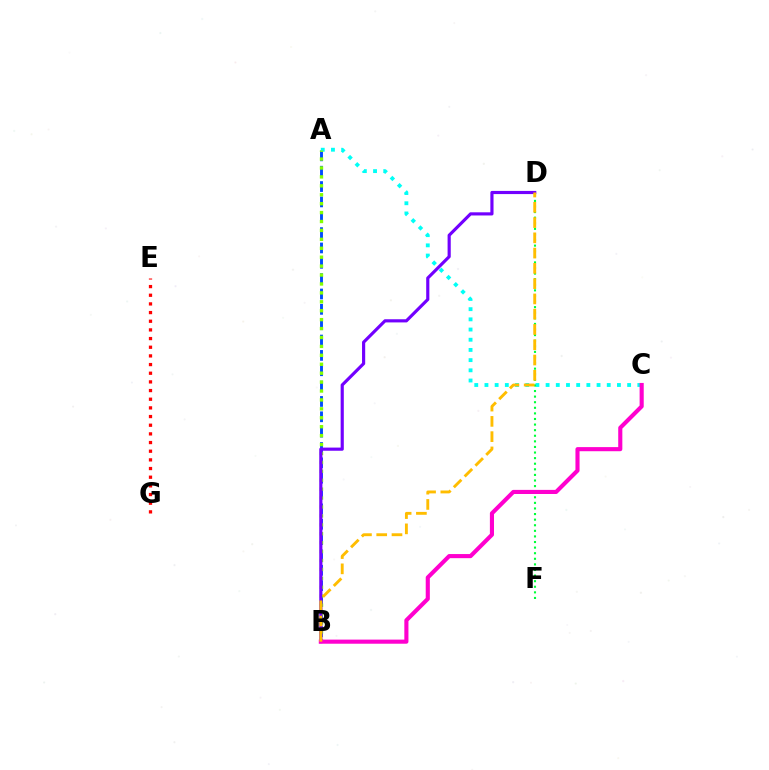{('A', 'B'): [{'color': '#004bff', 'line_style': 'dashed', 'thickness': 2.09}, {'color': '#84ff00', 'line_style': 'dotted', 'thickness': 2.42}], ('E', 'G'): [{'color': '#ff0000', 'line_style': 'dotted', 'thickness': 2.35}], ('A', 'C'): [{'color': '#00fff6', 'line_style': 'dotted', 'thickness': 2.77}], ('D', 'F'): [{'color': '#00ff39', 'line_style': 'dotted', 'thickness': 1.52}], ('B', 'D'): [{'color': '#7200ff', 'line_style': 'solid', 'thickness': 2.27}, {'color': '#ffbd00', 'line_style': 'dashed', 'thickness': 2.07}], ('B', 'C'): [{'color': '#ff00cf', 'line_style': 'solid', 'thickness': 2.96}]}